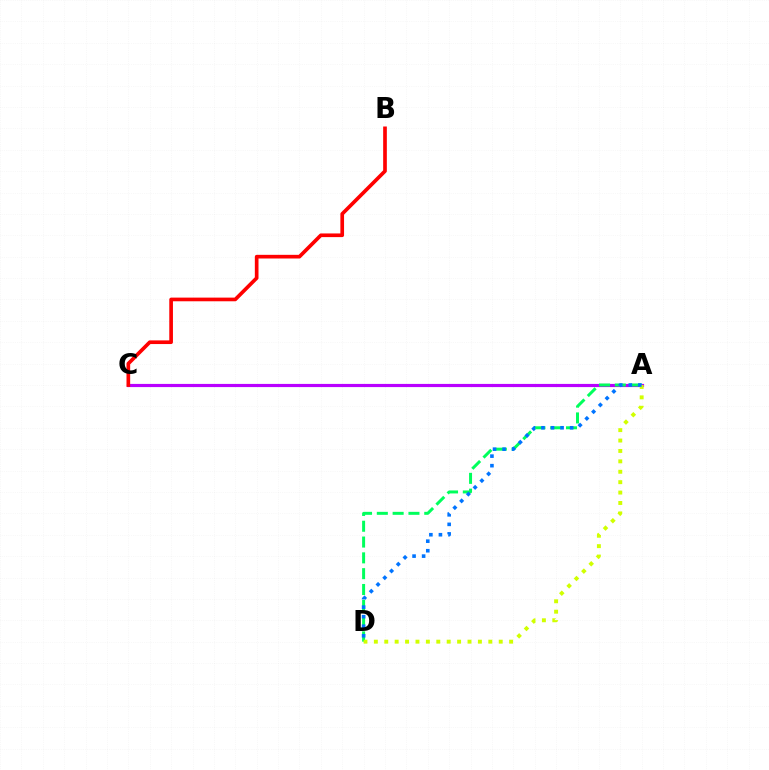{('A', 'C'): [{'color': '#b900ff', 'line_style': 'solid', 'thickness': 2.28}], ('B', 'C'): [{'color': '#ff0000', 'line_style': 'solid', 'thickness': 2.64}], ('A', 'D'): [{'color': '#00ff5c', 'line_style': 'dashed', 'thickness': 2.15}, {'color': '#d1ff00', 'line_style': 'dotted', 'thickness': 2.83}, {'color': '#0074ff', 'line_style': 'dotted', 'thickness': 2.59}]}